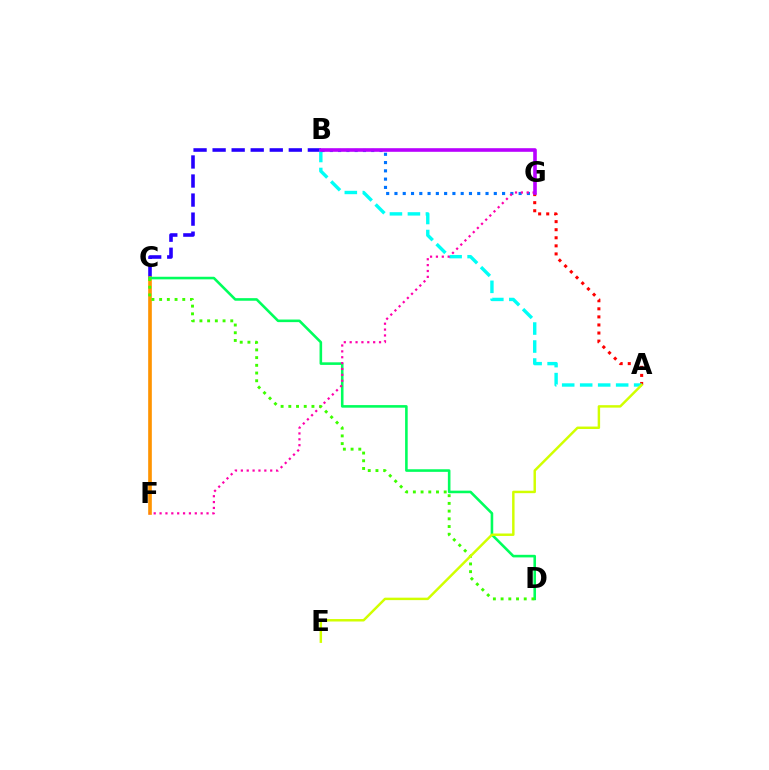{('A', 'G'): [{'color': '#ff0000', 'line_style': 'dotted', 'thickness': 2.19}], ('B', 'C'): [{'color': '#2500ff', 'line_style': 'dashed', 'thickness': 2.59}], ('A', 'B'): [{'color': '#00fff6', 'line_style': 'dashed', 'thickness': 2.44}], ('B', 'G'): [{'color': '#0074ff', 'line_style': 'dotted', 'thickness': 2.25}, {'color': '#b900ff', 'line_style': 'solid', 'thickness': 2.59}], ('C', 'F'): [{'color': '#ff9400', 'line_style': 'solid', 'thickness': 2.63}], ('C', 'D'): [{'color': '#00ff5c', 'line_style': 'solid', 'thickness': 1.86}, {'color': '#3dff00', 'line_style': 'dotted', 'thickness': 2.09}], ('F', 'G'): [{'color': '#ff00ac', 'line_style': 'dotted', 'thickness': 1.59}], ('A', 'E'): [{'color': '#d1ff00', 'line_style': 'solid', 'thickness': 1.77}]}